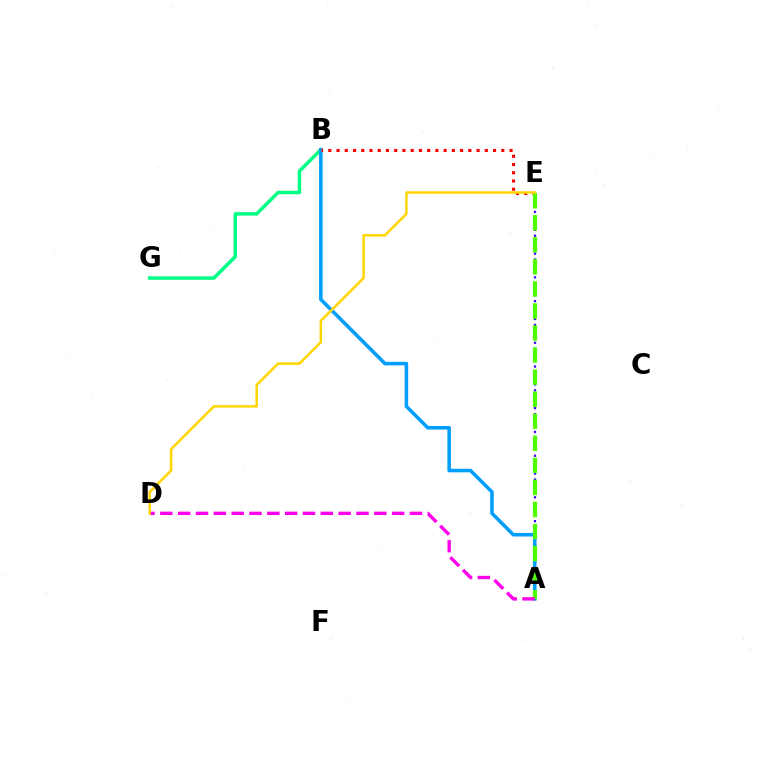{('B', 'G'): [{'color': '#00ff86', 'line_style': 'solid', 'thickness': 2.52}], ('A', 'E'): [{'color': '#3700ff', 'line_style': 'dotted', 'thickness': 1.62}, {'color': '#4fff00', 'line_style': 'dashed', 'thickness': 3.0}], ('A', 'B'): [{'color': '#009eff', 'line_style': 'solid', 'thickness': 2.56}], ('B', 'E'): [{'color': '#ff0000', 'line_style': 'dotted', 'thickness': 2.24}], ('A', 'D'): [{'color': '#ff00ed', 'line_style': 'dashed', 'thickness': 2.42}], ('D', 'E'): [{'color': '#ffd500', 'line_style': 'solid', 'thickness': 1.79}]}